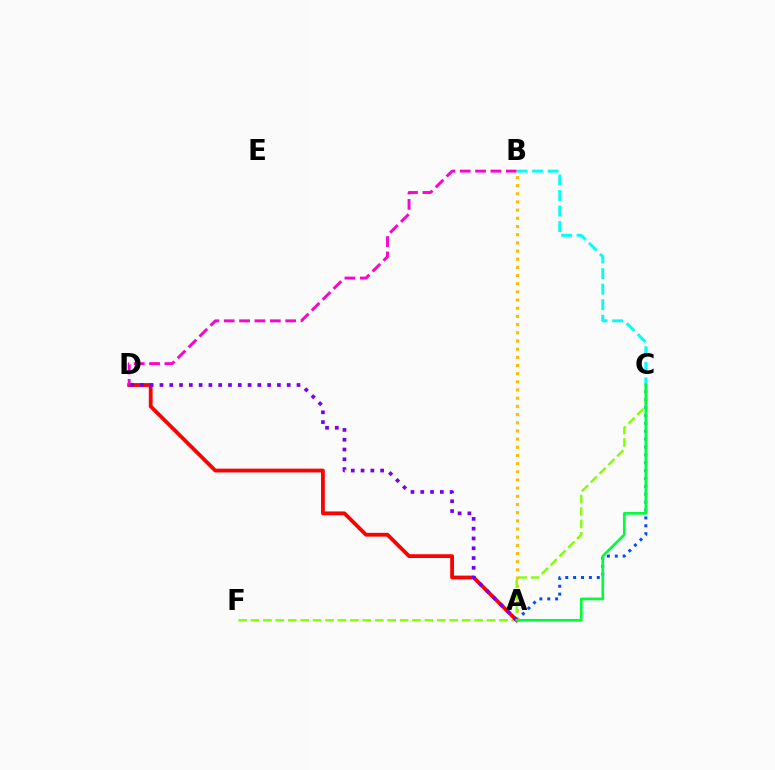{('A', 'C'): [{'color': '#004bff', 'line_style': 'dotted', 'thickness': 2.14}, {'color': '#00ff39', 'line_style': 'solid', 'thickness': 1.94}], ('A', 'B'): [{'color': '#ffbd00', 'line_style': 'dotted', 'thickness': 2.22}], ('C', 'F'): [{'color': '#84ff00', 'line_style': 'dashed', 'thickness': 1.69}], ('A', 'D'): [{'color': '#ff0000', 'line_style': 'solid', 'thickness': 2.73}, {'color': '#7200ff', 'line_style': 'dotted', 'thickness': 2.66}], ('B', 'D'): [{'color': '#ff00cf', 'line_style': 'dashed', 'thickness': 2.09}], ('B', 'C'): [{'color': '#00fff6', 'line_style': 'dashed', 'thickness': 2.11}]}